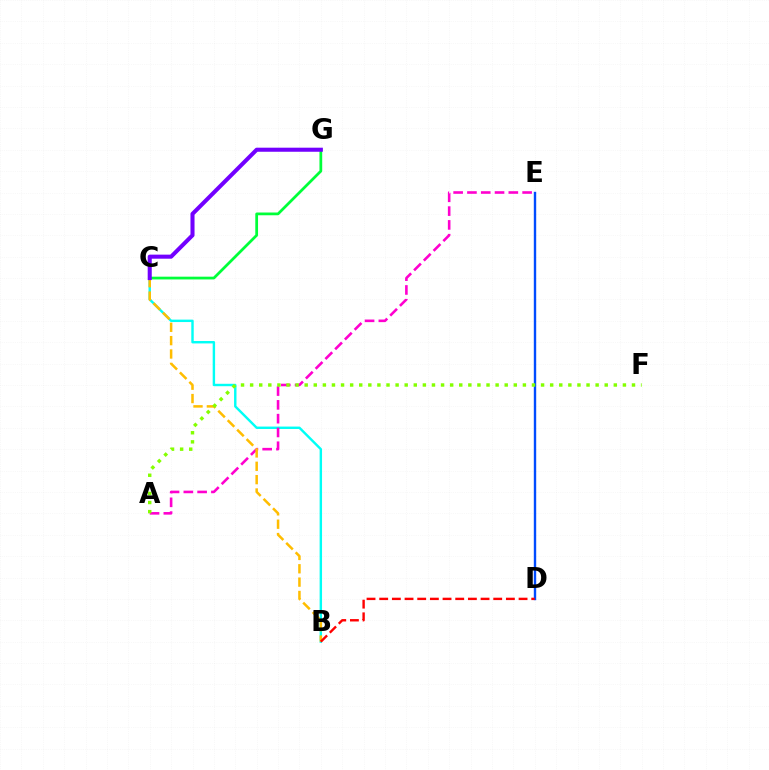{('B', 'C'): [{'color': '#00fff6', 'line_style': 'solid', 'thickness': 1.74}, {'color': '#ffbd00', 'line_style': 'dashed', 'thickness': 1.81}], ('C', 'G'): [{'color': '#00ff39', 'line_style': 'solid', 'thickness': 1.98}, {'color': '#7200ff', 'line_style': 'solid', 'thickness': 2.93}], ('A', 'E'): [{'color': '#ff00cf', 'line_style': 'dashed', 'thickness': 1.87}], ('D', 'E'): [{'color': '#004bff', 'line_style': 'solid', 'thickness': 1.72}], ('B', 'D'): [{'color': '#ff0000', 'line_style': 'dashed', 'thickness': 1.72}], ('A', 'F'): [{'color': '#84ff00', 'line_style': 'dotted', 'thickness': 2.47}]}